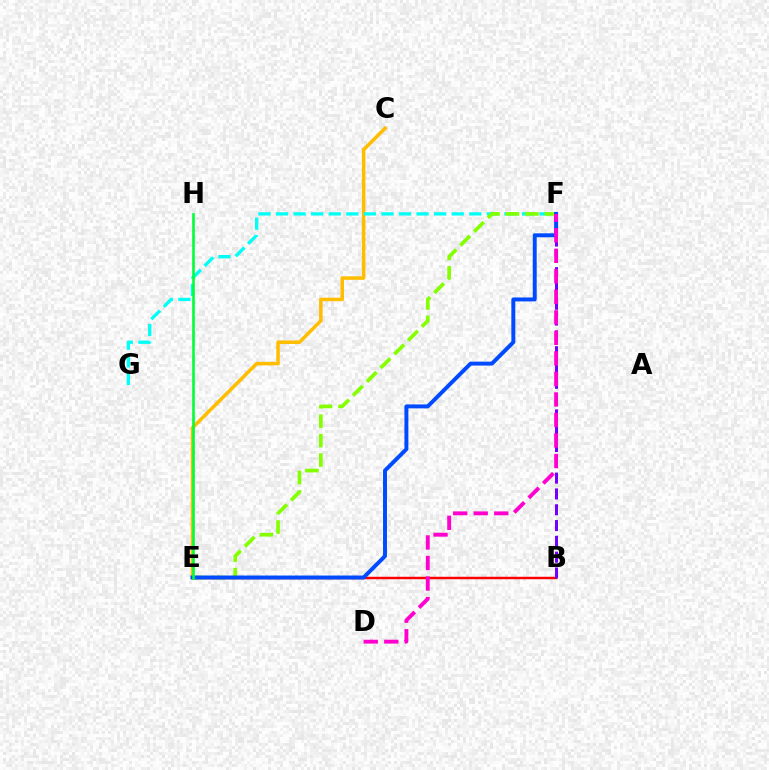{('C', 'E'): [{'color': '#ffbd00', 'line_style': 'solid', 'thickness': 2.53}], ('F', 'G'): [{'color': '#00fff6', 'line_style': 'dashed', 'thickness': 2.39}], ('B', 'E'): [{'color': '#ff0000', 'line_style': 'solid', 'thickness': 1.76}], ('E', 'F'): [{'color': '#84ff00', 'line_style': 'dashed', 'thickness': 2.64}, {'color': '#004bff', 'line_style': 'solid', 'thickness': 2.84}], ('B', 'F'): [{'color': '#7200ff', 'line_style': 'dashed', 'thickness': 2.15}], ('E', 'H'): [{'color': '#00ff39', 'line_style': 'solid', 'thickness': 1.88}], ('D', 'F'): [{'color': '#ff00cf', 'line_style': 'dashed', 'thickness': 2.79}]}